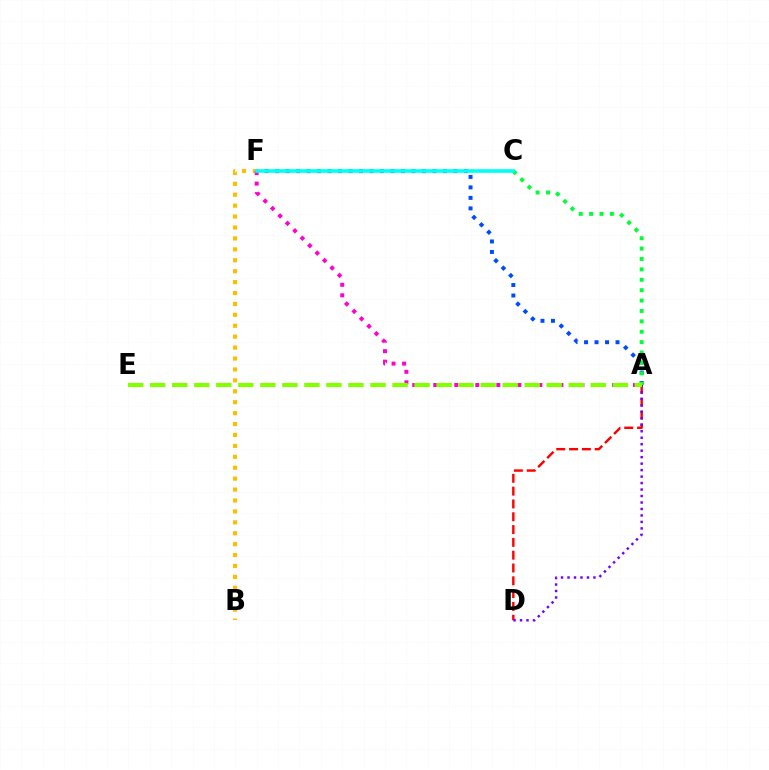{('A', 'F'): [{'color': '#004bff', 'line_style': 'dotted', 'thickness': 2.85}, {'color': '#ff00cf', 'line_style': 'dotted', 'thickness': 2.86}], ('A', 'C'): [{'color': '#00ff39', 'line_style': 'dotted', 'thickness': 2.82}], ('A', 'D'): [{'color': '#ff0000', 'line_style': 'dashed', 'thickness': 1.74}, {'color': '#7200ff', 'line_style': 'dotted', 'thickness': 1.76}], ('B', 'F'): [{'color': '#ffbd00', 'line_style': 'dotted', 'thickness': 2.97}], ('A', 'E'): [{'color': '#84ff00', 'line_style': 'dashed', 'thickness': 2.99}], ('C', 'F'): [{'color': '#00fff6', 'line_style': 'solid', 'thickness': 2.6}]}